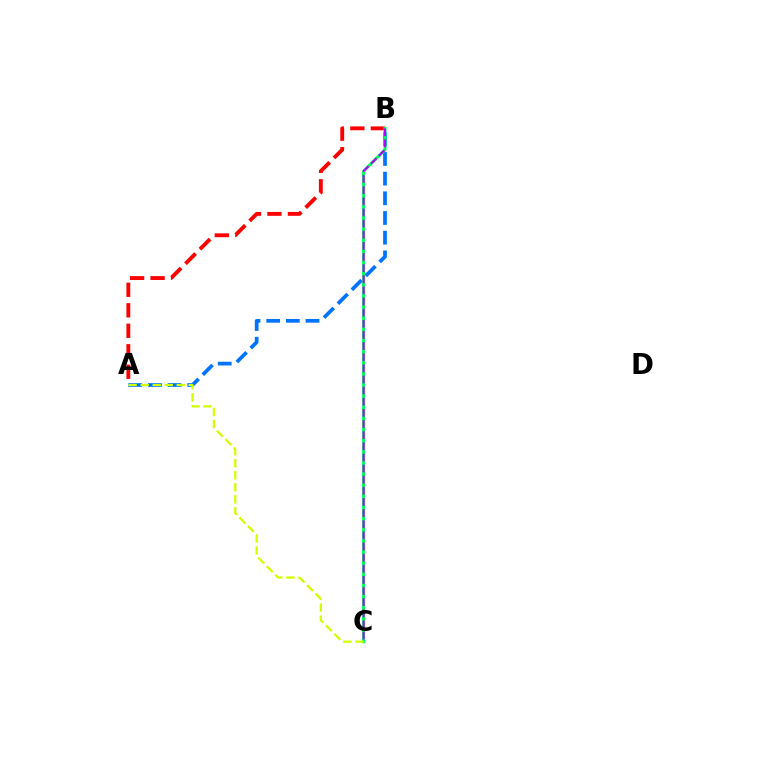{('A', 'B'): [{'color': '#ff0000', 'line_style': 'dashed', 'thickness': 2.78}, {'color': '#0074ff', 'line_style': 'dashed', 'thickness': 2.67}], ('B', 'C'): [{'color': '#00ff5c', 'line_style': 'solid', 'thickness': 2.22}, {'color': '#b900ff', 'line_style': 'dashed', 'thickness': 1.51}], ('A', 'C'): [{'color': '#d1ff00', 'line_style': 'dashed', 'thickness': 1.63}]}